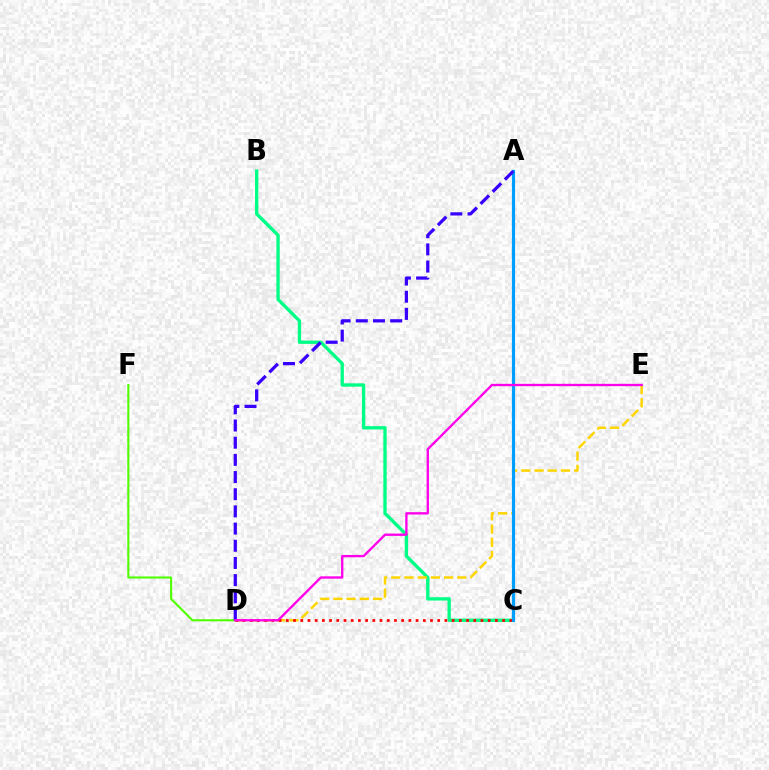{('D', 'F'): [{'color': '#4fff00', 'line_style': 'solid', 'thickness': 1.51}], ('B', 'C'): [{'color': '#00ff86', 'line_style': 'solid', 'thickness': 2.4}], ('D', 'E'): [{'color': '#ffd500', 'line_style': 'dashed', 'thickness': 1.79}, {'color': '#ff00ed', 'line_style': 'solid', 'thickness': 1.68}], ('C', 'D'): [{'color': '#ff0000', 'line_style': 'dotted', 'thickness': 1.96}], ('A', 'C'): [{'color': '#009eff', 'line_style': 'solid', 'thickness': 2.27}], ('A', 'D'): [{'color': '#3700ff', 'line_style': 'dashed', 'thickness': 2.33}]}